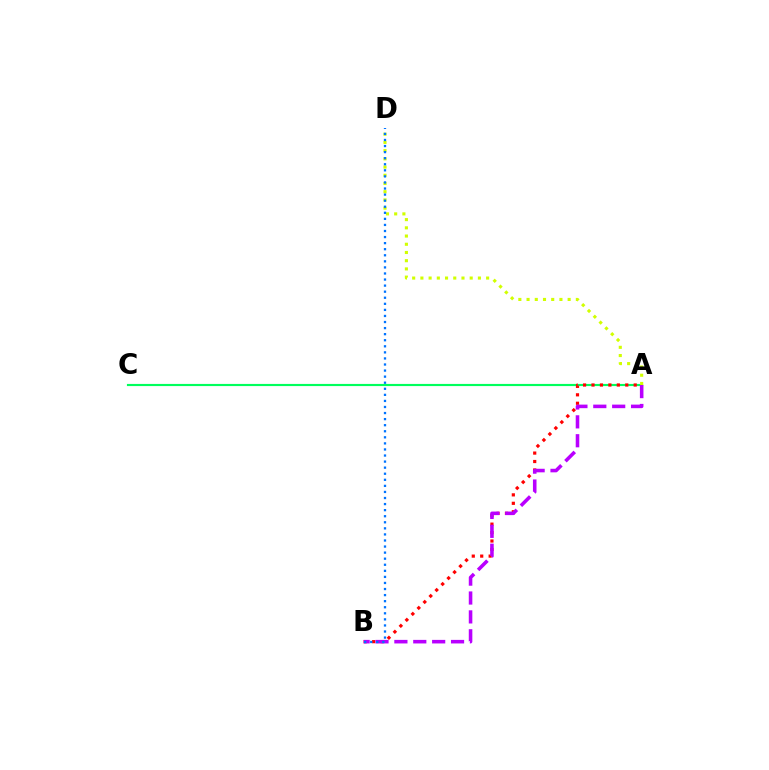{('A', 'C'): [{'color': '#00ff5c', 'line_style': 'solid', 'thickness': 1.55}], ('A', 'B'): [{'color': '#ff0000', 'line_style': 'dotted', 'thickness': 2.29}, {'color': '#b900ff', 'line_style': 'dashed', 'thickness': 2.57}], ('A', 'D'): [{'color': '#d1ff00', 'line_style': 'dotted', 'thickness': 2.23}], ('B', 'D'): [{'color': '#0074ff', 'line_style': 'dotted', 'thickness': 1.65}]}